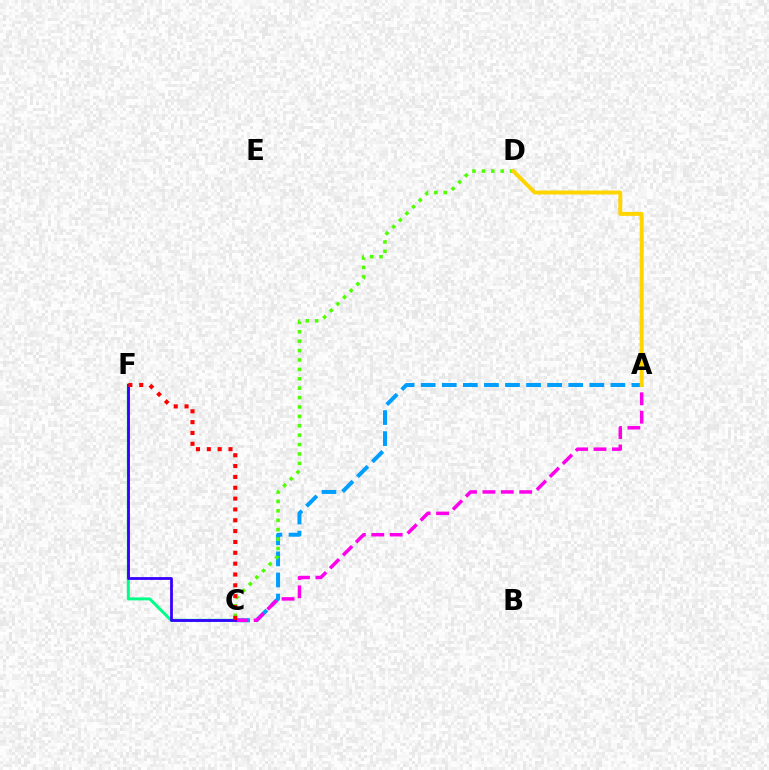{('A', 'C'): [{'color': '#009eff', 'line_style': 'dashed', 'thickness': 2.86}, {'color': '#ff00ed', 'line_style': 'dashed', 'thickness': 2.5}], ('C', 'F'): [{'color': '#00ff86', 'line_style': 'solid', 'thickness': 2.13}, {'color': '#3700ff', 'line_style': 'solid', 'thickness': 2.01}, {'color': '#ff0000', 'line_style': 'dotted', 'thickness': 2.95}], ('C', 'D'): [{'color': '#4fff00', 'line_style': 'dotted', 'thickness': 2.55}], ('A', 'D'): [{'color': '#ffd500', 'line_style': 'solid', 'thickness': 2.84}]}